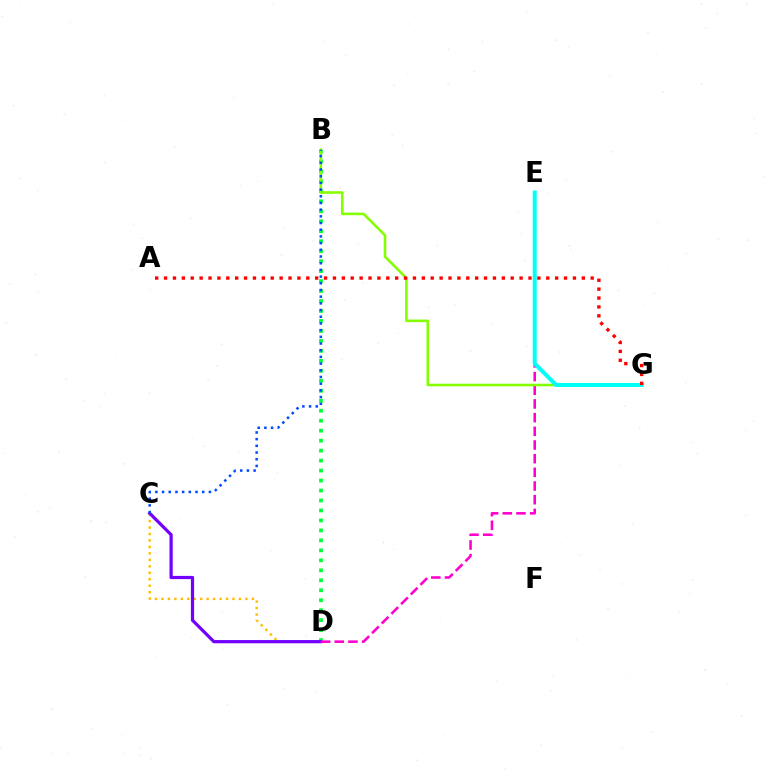{('C', 'D'): [{'color': '#ffbd00', 'line_style': 'dotted', 'thickness': 1.76}, {'color': '#7200ff', 'line_style': 'solid', 'thickness': 2.32}], ('B', 'D'): [{'color': '#00ff39', 'line_style': 'dotted', 'thickness': 2.71}], ('D', 'E'): [{'color': '#ff00cf', 'line_style': 'dashed', 'thickness': 1.86}], ('B', 'G'): [{'color': '#84ff00', 'line_style': 'solid', 'thickness': 1.86}], ('E', 'G'): [{'color': '#00fff6', 'line_style': 'solid', 'thickness': 2.89}], ('A', 'G'): [{'color': '#ff0000', 'line_style': 'dotted', 'thickness': 2.41}], ('B', 'C'): [{'color': '#004bff', 'line_style': 'dotted', 'thickness': 1.82}]}